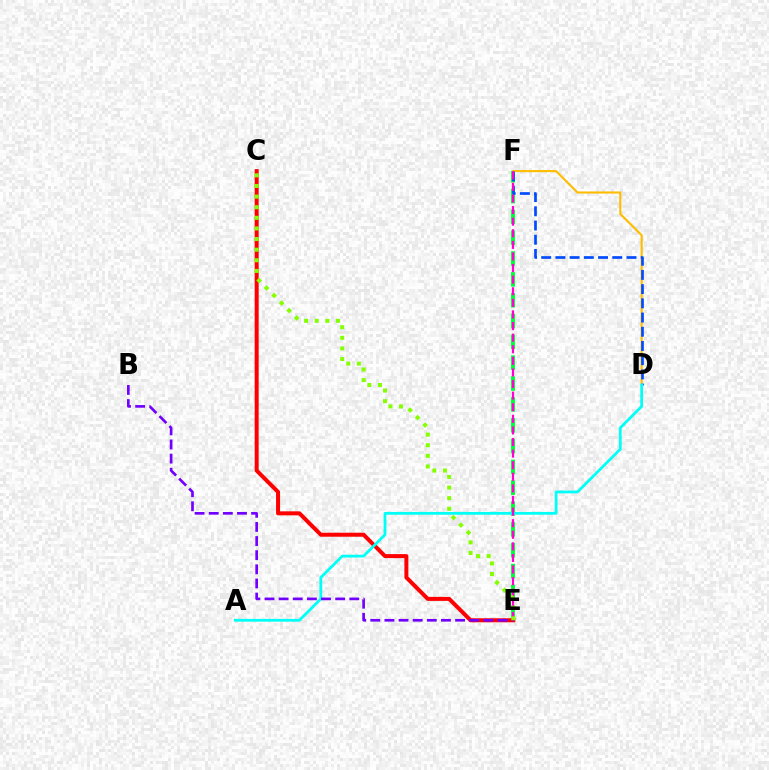{('E', 'F'): [{'color': '#00ff39', 'line_style': 'dashed', 'thickness': 2.83}, {'color': '#ff00cf', 'line_style': 'dashed', 'thickness': 1.58}], ('C', 'E'): [{'color': '#ff0000', 'line_style': 'solid', 'thickness': 2.88}, {'color': '#84ff00', 'line_style': 'dotted', 'thickness': 2.88}], ('D', 'F'): [{'color': '#ffbd00', 'line_style': 'solid', 'thickness': 1.52}, {'color': '#004bff', 'line_style': 'dashed', 'thickness': 1.93}], ('A', 'D'): [{'color': '#00fff6', 'line_style': 'solid', 'thickness': 1.99}], ('B', 'E'): [{'color': '#7200ff', 'line_style': 'dashed', 'thickness': 1.92}]}